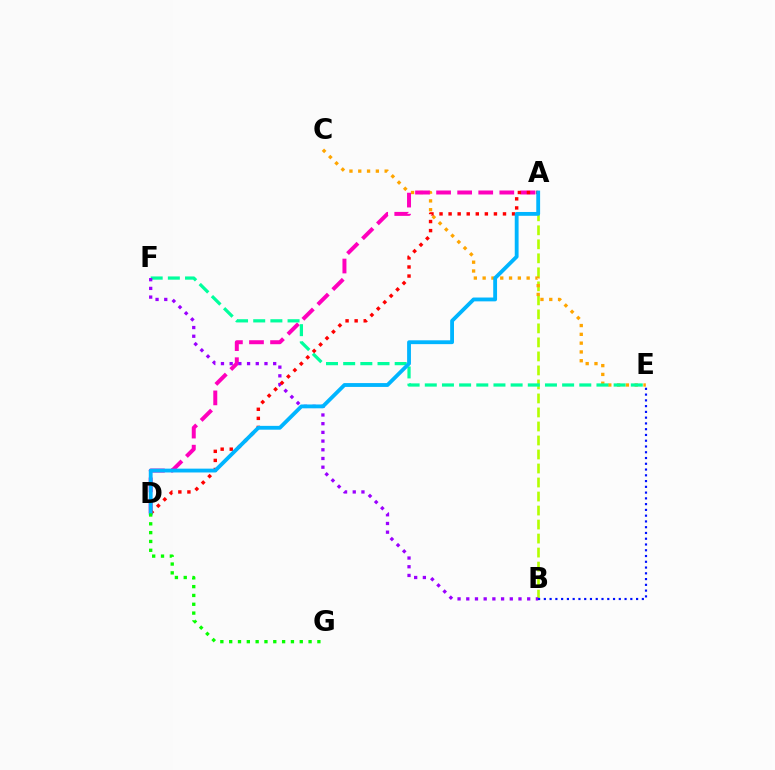{('A', 'B'): [{'color': '#b3ff00', 'line_style': 'dashed', 'thickness': 1.9}], ('C', 'E'): [{'color': '#ffa500', 'line_style': 'dotted', 'thickness': 2.39}], ('A', 'D'): [{'color': '#ff00bd', 'line_style': 'dashed', 'thickness': 2.86}, {'color': '#ff0000', 'line_style': 'dotted', 'thickness': 2.46}, {'color': '#00b5ff', 'line_style': 'solid', 'thickness': 2.76}], ('E', 'F'): [{'color': '#00ff9d', 'line_style': 'dashed', 'thickness': 2.33}], ('B', 'F'): [{'color': '#9b00ff', 'line_style': 'dotted', 'thickness': 2.36}], ('D', 'G'): [{'color': '#08ff00', 'line_style': 'dotted', 'thickness': 2.4}], ('B', 'E'): [{'color': '#0010ff', 'line_style': 'dotted', 'thickness': 1.57}]}